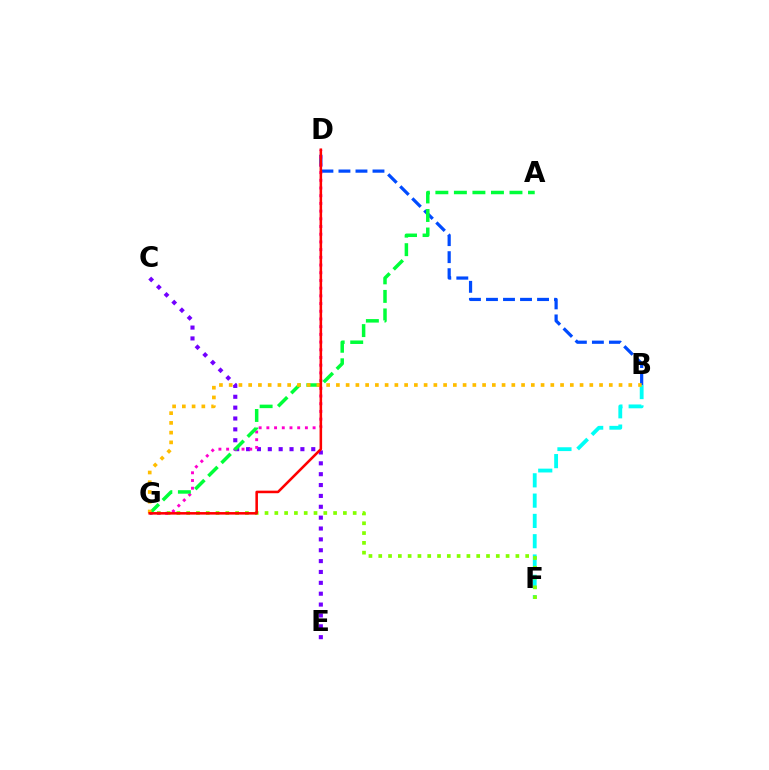{('B', 'F'): [{'color': '#00fff6', 'line_style': 'dashed', 'thickness': 2.76}], ('B', 'D'): [{'color': '#004bff', 'line_style': 'dashed', 'thickness': 2.31}], ('F', 'G'): [{'color': '#84ff00', 'line_style': 'dotted', 'thickness': 2.66}], ('C', 'E'): [{'color': '#7200ff', 'line_style': 'dotted', 'thickness': 2.95}], ('D', 'G'): [{'color': '#ff00cf', 'line_style': 'dotted', 'thickness': 2.09}, {'color': '#ff0000', 'line_style': 'solid', 'thickness': 1.84}], ('A', 'G'): [{'color': '#00ff39', 'line_style': 'dashed', 'thickness': 2.52}], ('B', 'G'): [{'color': '#ffbd00', 'line_style': 'dotted', 'thickness': 2.65}]}